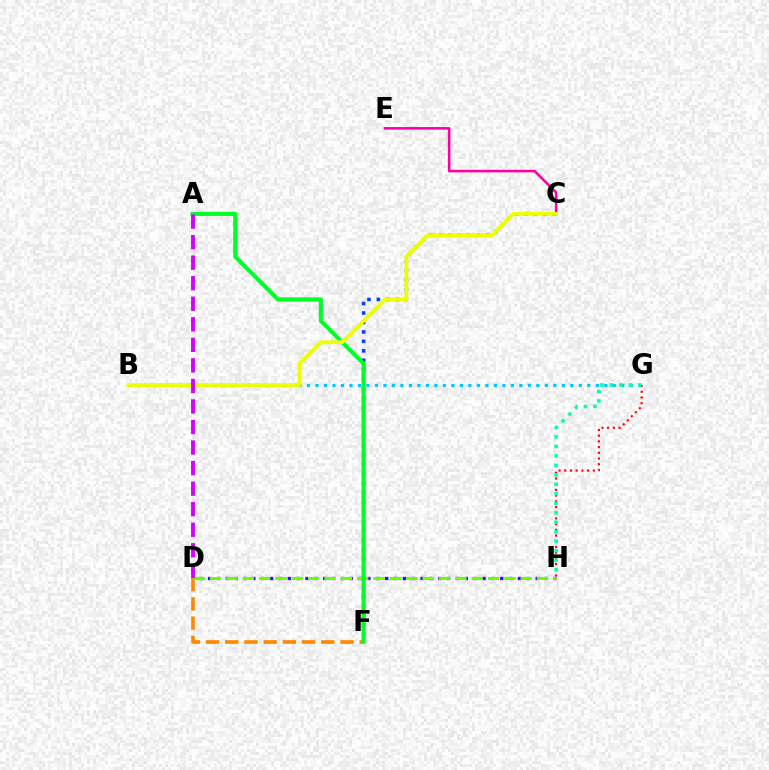{('D', 'F'): [{'color': '#ff8800', 'line_style': 'dashed', 'thickness': 2.61}], ('C', 'E'): [{'color': '#ff00a0', 'line_style': 'solid', 'thickness': 1.84}], ('D', 'H'): [{'color': '#4f00ff', 'line_style': 'dotted', 'thickness': 2.4}, {'color': '#66ff00', 'line_style': 'dashed', 'thickness': 2.22}], ('C', 'F'): [{'color': '#003fff', 'line_style': 'dotted', 'thickness': 2.57}], ('A', 'F'): [{'color': '#00ff27', 'line_style': 'solid', 'thickness': 2.96}], ('B', 'G'): [{'color': '#00c7ff', 'line_style': 'dotted', 'thickness': 2.31}], ('B', 'C'): [{'color': '#eeff00', 'line_style': 'solid', 'thickness': 2.71}], ('G', 'H'): [{'color': '#ff0000', 'line_style': 'dotted', 'thickness': 1.55}, {'color': '#00ffaf', 'line_style': 'dotted', 'thickness': 2.57}], ('A', 'D'): [{'color': '#d600ff', 'line_style': 'dashed', 'thickness': 2.79}]}